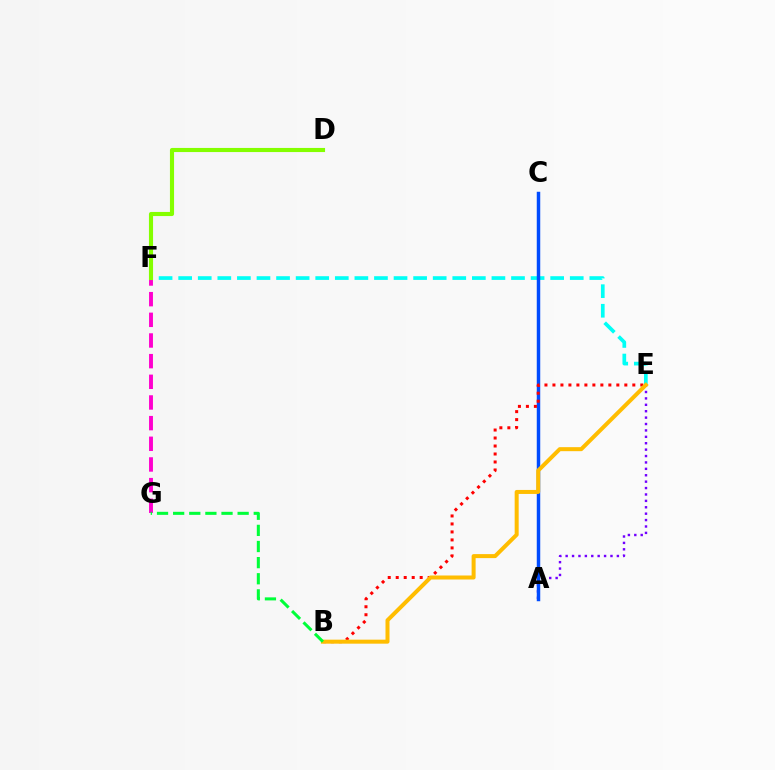{('E', 'F'): [{'color': '#00fff6', 'line_style': 'dashed', 'thickness': 2.66}], ('A', 'E'): [{'color': '#7200ff', 'line_style': 'dotted', 'thickness': 1.74}], ('A', 'C'): [{'color': '#004bff', 'line_style': 'solid', 'thickness': 2.5}], ('F', 'G'): [{'color': '#ff00cf', 'line_style': 'dashed', 'thickness': 2.81}], ('B', 'E'): [{'color': '#ff0000', 'line_style': 'dotted', 'thickness': 2.17}, {'color': '#ffbd00', 'line_style': 'solid', 'thickness': 2.89}], ('D', 'F'): [{'color': '#84ff00', 'line_style': 'solid', 'thickness': 2.96}], ('B', 'G'): [{'color': '#00ff39', 'line_style': 'dashed', 'thickness': 2.19}]}